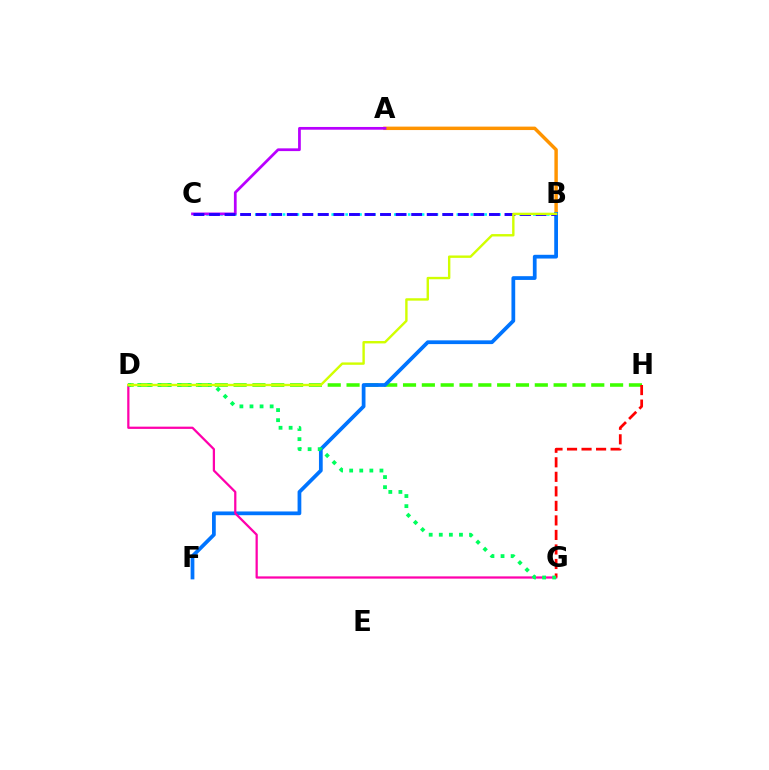{('B', 'C'): [{'color': '#00fff6', 'line_style': 'dotted', 'thickness': 1.89}, {'color': '#2500ff', 'line_style': 'dashed', 'thickness': 2.11}], ('D', 'H'): [{'color': '#3dff00', 'line_style': 'dashed', 'thickness': 2.56}], ('A', 'B'): [{'color': '#ff9400', 'line_style': 'solid', 'thickness': 2.47}], ('B', 'F'): [{'color': '#0074ff', 'line_style': 'solid', 'thickness': 2.7}], ('D', 'G'): [{'color': '#ff00ac', 'line_style': 'solid', 'thickness': 1.62}, {'color': '#00ff5c', 'line_style': 'dotted', 'thickness': 2.74}], ('A', 'C'): [{'color': '#b900ff', 'line_style': 'solid', 'thickness': 1.98}], ('G', 'H'): [{'color': '#ff0000', 'line_style': 'dashed', 'thickness': 1.97}], ('B', 'D'): [{'color': '#d1ff00', 'line_style': 'solid', 'thickness': 1.73}]}